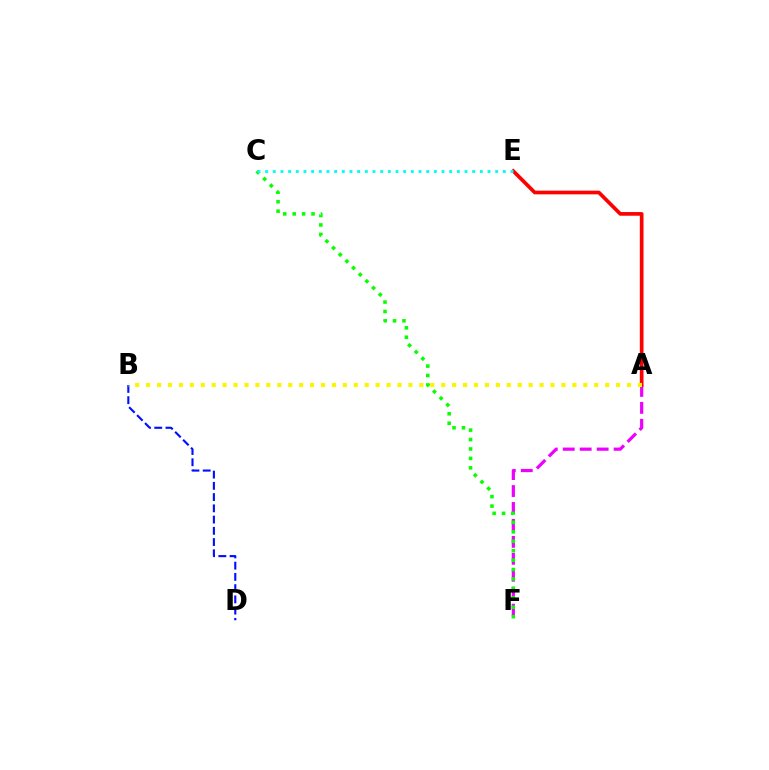{('B', 'D'): [{'color': '#0010ff', 'line_style': 'dashed', 'thickness': 1.53}], ('A', 'F'): [{'color': '#ee00ff', 'line_style': 'dashed', 'thickness': 2.3}], ('C', 'F'): [{'color': '#08ff00', 'line_style': 'dotted', 'thickness': 2.56}], ('A', 'E'): [{'color': '#ff0000', 'line_style': 'solid', 'thickness': 2.65}], ('C', 'E'): [{'color': '#00fff6', 'line_style': 'dotted', 'thickness': 2.08}], ('A', 'B'): [{'color': '#fcf500', 'line_style': 'dotted', 'thickness': 2.97}]}